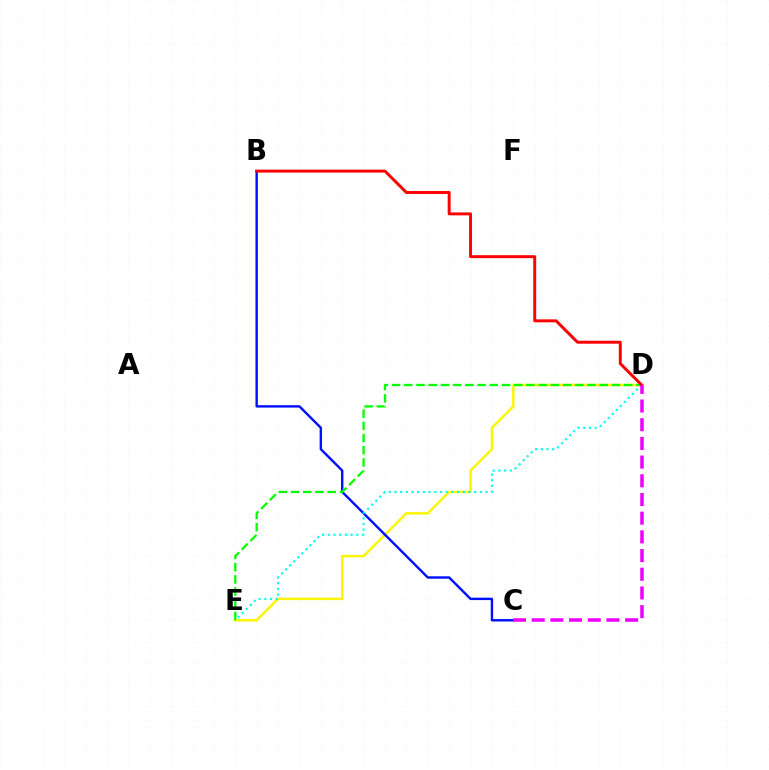{('D', 'E'): [{'color': '#fcf500', 'line_style': 'solid', 'thickness': 1.77}, {'color': '#08ff00', 'line_style': 'dashed', 'thickness': 1.66}, {'color': '#00fff6', 'line_style': 'dotted', 'thickness': 1.55}], ('B', 'C'): [{'color': '#0010ff', 'line_style': 'solid', 'thickness': 1.73}], ('B', 'D'): [{'color': '#ff0000', 'line_style': 'solid', 'thickness': 2.13}], ('C', 'D'): [{'color': '#ee00ff', 'line_style': 'dashed', 'thickness': 2.54}]}